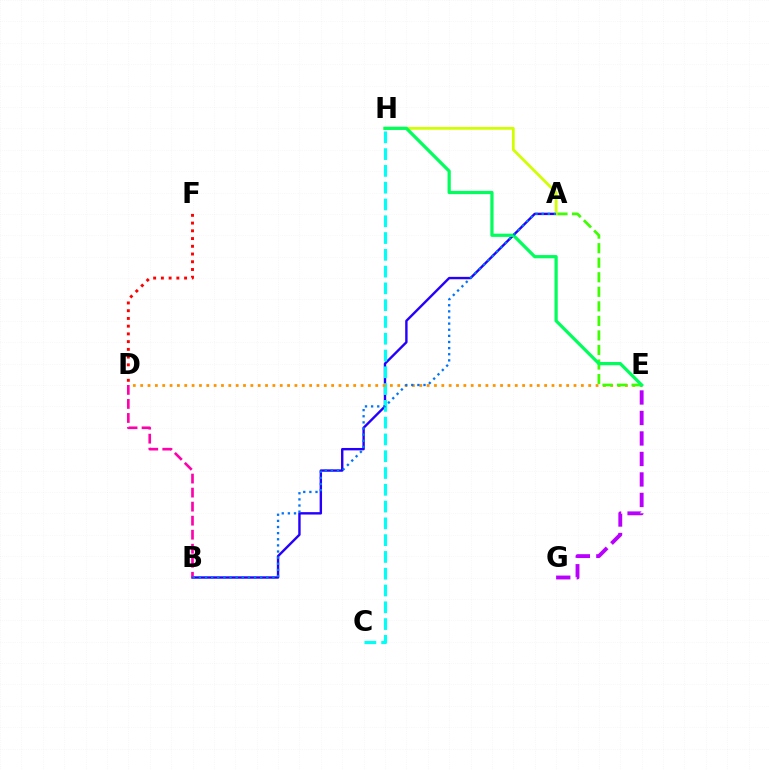{('A', 'B'): [{'color': '#2500ff', 'line_style': 'solid', 'thickness': 1.73}, {'color': '#0074ff', 'line_style': 'dotted', 'thickness': 1.66}], ('D', 'F'): [{'color': '#ff0000', 'line_style': 'dotted', 'thickness': 2.1}], ('C', 'H'): [{'color': '#00fff6', 'line_style': 'dashed', 'thickness': 2.28}], ('B', 'D'): [{'color': '#ff00ac', 'line_style': 'dashed', 'thickness': 1.91}], ('E', 'G'): [{'color': '#b900ff', 'line_style': 'dashed', 'thickness': 2.78}], ('D', 'E'): [{'color': '#ff9400', 'line_style': 'dotted', 'thickness': 2.0}], ('A', 'E'): [{'color': '#3dff00', 'line_style': 'dashed', 'thickness': 1.98}], ('A', 'H'): [{'color': '#d1ff00', 'line_style': 'solid', 'thickness': 2.0}], ('E', 'H'): [{'color': '#00ff5c', 'line_style': 'solid', 'thickness': 2.33}]}